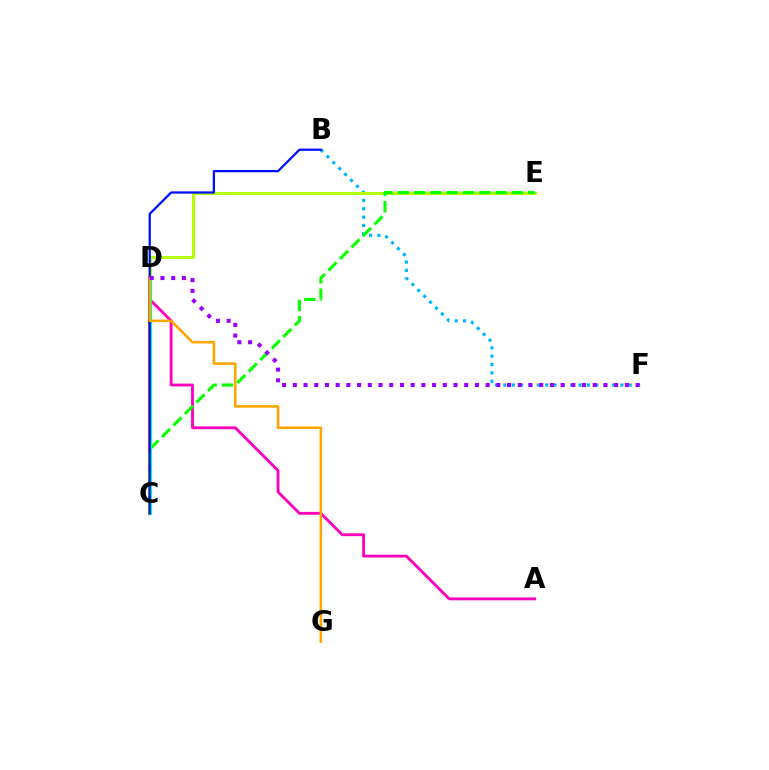{('B', 'F'): [{'color': '#00b5ff', 'line_style': 'dotted', 'thickness': 2.27}], ('D', 'E'): [{'color': '#b3ff00', 'line_style': 'solid', 'thickness': 2.15}], ('C', 'D'): [{'color': '#ff0000', 'line_style': 'solid', 'thickness': 2.53}, {'color': '#00ff9d', 'line_style': 'solid', 'thickness': 2.32}], ('A', 'D'): [{'color': '#ff00bd', 'line_style': 'solid', 'thickness': 2.05}], ('C', 'E'): [{'color': '#08ff00', 'line_style': 'dashed', 'thickness': 2.21}], ('B', 'C'): [{'color': '#0010ff', 'line_style': 'solid', 'thickness': 1.63}], ('D', 'G'): [{'color': '#ffa500', 'line_style': 'solid', 'thickness': 1.85}], ('D', 'F'): [{'color': '#9b00ff', 'line_style': 'dotted', 'thickness': 2.91}]}